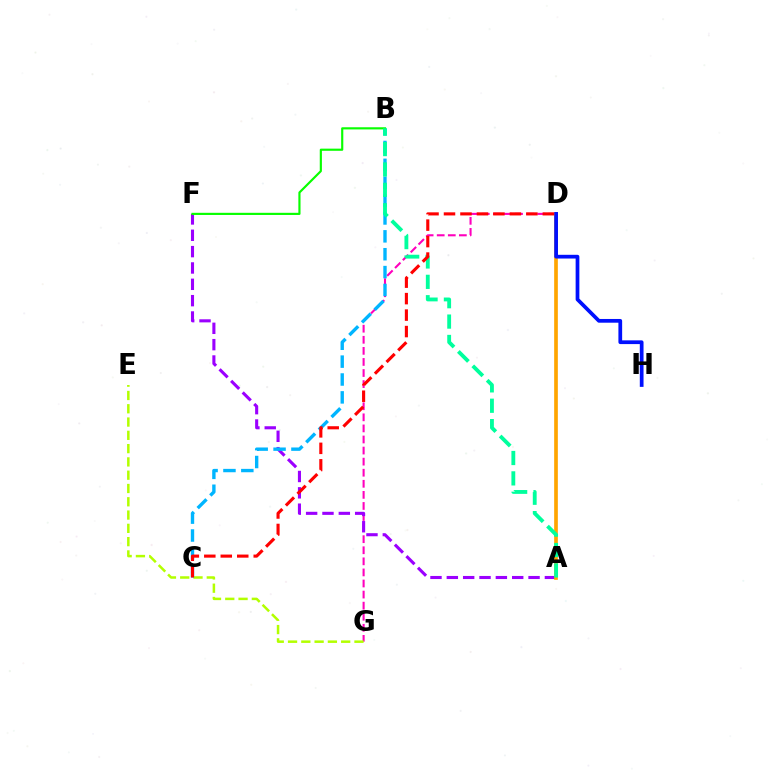{('D', 'G'): [{'color': '#ff00bd', 'line_style': 'dashed', 'thickness': 1.5}], ('A', 'F'): [{'color': '#9b00ff', 'line_style': 'dashed', 'thickness': 2.22}], ('E', 'G'): [{'color': '#b3ff00', 'line_style': 'dashed', 'thickness': 1.81}], ('B', 'C'): [{'color': '#00b5ff', 'line_style': 'dashed', 'thickness': 2.43}], ('B', 'F'): [{'color': '#08ff00', 'line_style': 'solid', 'thickness': 1.56}], ('A', 'D'): [{'color': '#ffa500', 'line_style': 'solid', 'thickness': 2.65}], ('D', 'H'): [{'color': '#0010ff', 'line_style': 'solid', 'thickness': 2.69}], ('A', 'B'): [{'color': '#00ff9d', 'line_style': 'dashed', 'thickness': 2.77}], ('C', 'D'): [{'color': '#ff0000', 'line_style': 'dashed', 'thickness': 2.24}]}